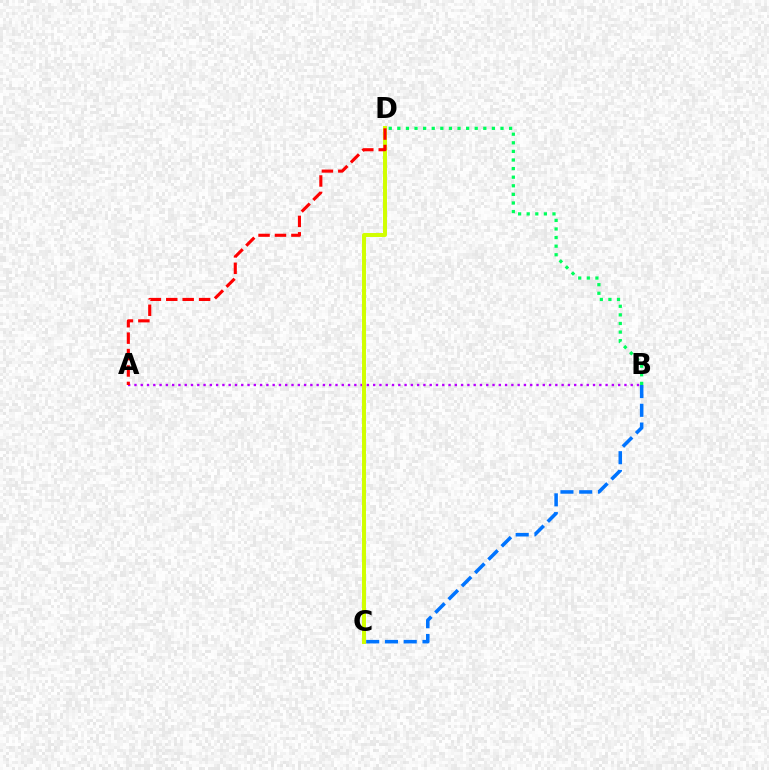{('A', 'B'): [{'color': '#b900ff', 'line_style': 'dotted', 'thickness': 1.71}], ('C', 'D'): [{'color': '#d1ff00', 'line_style': 'solid', 'thickness': 2.85}], ('B', 'C'): [{'color': '#0074ff', 'line_style': 'dashed', 'thickness': 2.55}], ('B', 'D'): [{'color': '#00ff5c', 'line_style': 'dotted', 'thickness': 2.34}], ('A', 'D'): [{'color': '#ff0000', 'line_style': 'dashed', 'thickness': 2.23}]}